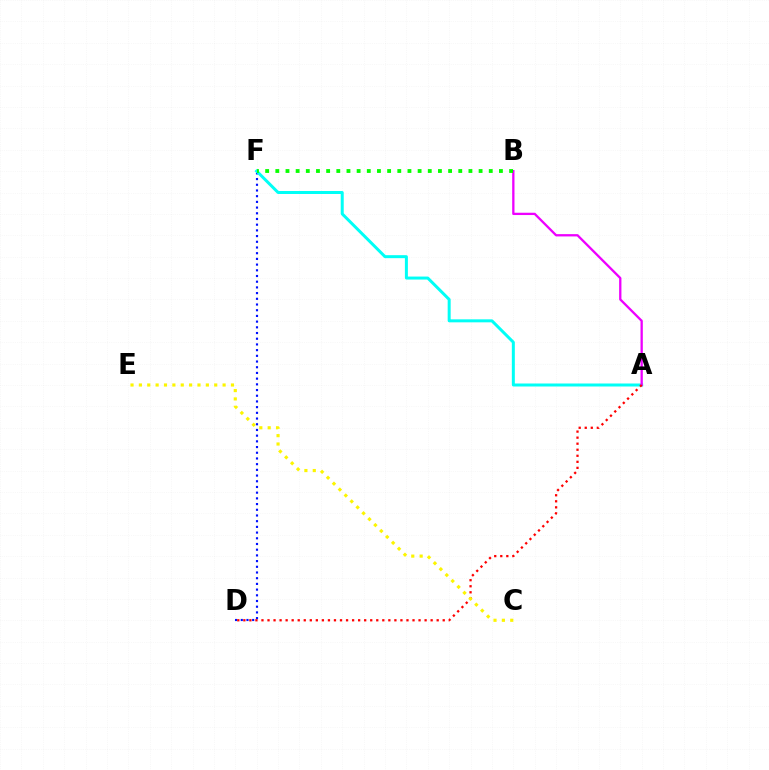{('D', 'F'): [{'color': '#0010ff', 'line_style': 'dotted', 'thickness': 1.55}], ('A', 'F'): [{'color': '#00fff6', 'line_style': 'solid', 'thickness': 2.16}], ('A', 'B'): [{'color': '#ee00ff', 'line_style': 'solid', 'thickness': 1.66}], ('B', 'F'): [{'color': '#08ff00', 'line_style': 'dotted', 'thickness': 2.76}], ('A', 'D'): [{'color': '#ff0000', 'line_style': 'dotted', 'thickness': 1.64}], ('C', 'E'): [{'color': '#fcf500', 'line_style': 'dotted', 'thickness': 2.27}]}